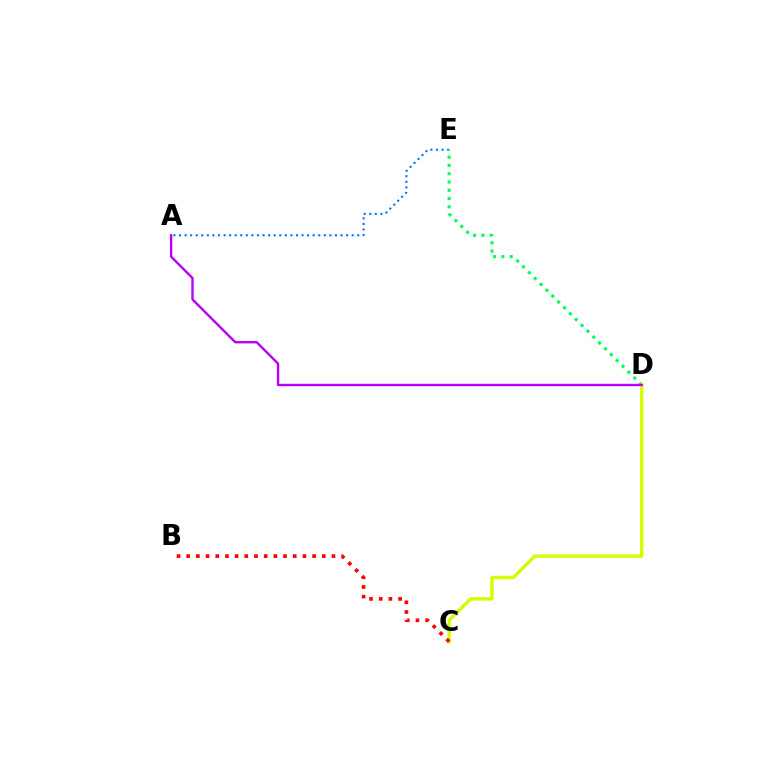{('A', 'E'): [{'color': '#0074ff', 'line_style': 'dotted', 'thickness': 1.51}], ('D', 'E'): [{'color': '#00ff5c', 'line_style': 'dotted', 'thickness': 2.25}], ('C', 'D'): [{'color': '#d1ff00', 'line_style': 'solid', 'thickness': 2.45}], ('B', 'C'): [{'color': '#ff0000', 'line_style': 'dotted', 'thickness': 2.63}], ('A', 'D'): [{'color': '#b900ff', 'line_style': 'solid', 'thickness': 1.72}]}